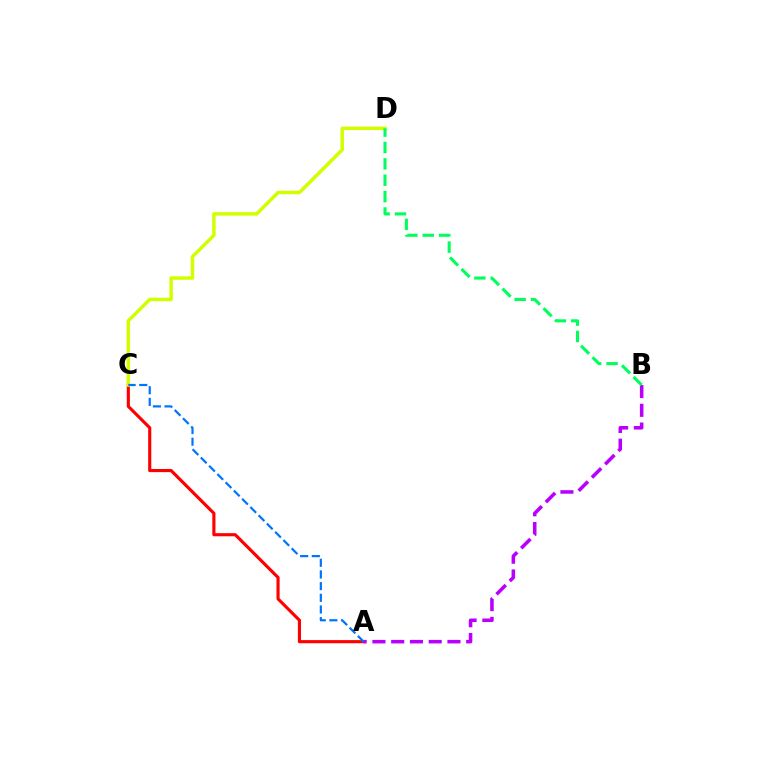{('A', 'C'): [{'color': '#ff0000', 'line_style': 'solid', 'thickness': 2.26}, {'color': '#0074ff', 'line_style': 'dashed', 'thickness': 1.59}], ('A', 'B'): [{'color': '#b900ff', 'line_style': 'dashed', 'thickness': 2.55}], ('C', 'D'): [{'color': '#d1ff00', 'line_style': 'solid', 'thickness': 2.51}], ('B', 'D'): [{'color': '#00ff5c', 'line_style': 'dashed', 'thickness': 2.22}]}